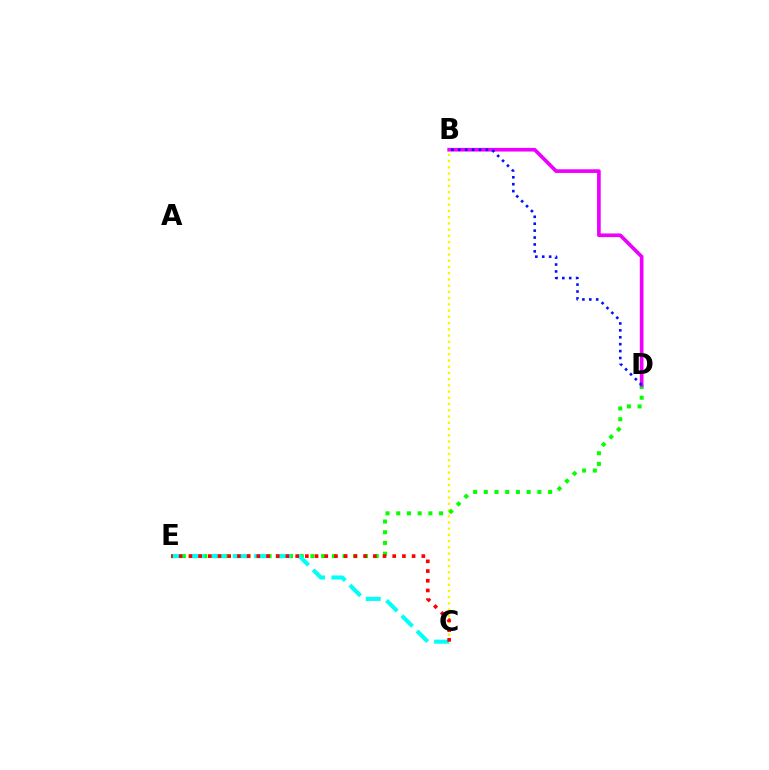{('B', 'C'): [{'color': '#fcf500', 'line_style': 'dotted', 'thickness': 1.69}], ('D', 'E'): [{'color': '#08ff00', 'line_style': 'dotted', 'thickness': 2.91}], ('C', 'E'): [{'color': '#00fff6', 'line_style': 'dashed', 'thickness': 2.93}, {'color': '#ff0000', 'line_style': 'dotted', 'thickness': 2.64}], ('B', 'D'): [{'color': '#ee00ff', 'line_style': 'solid', 'thickness': 2.64}, {'color': '#0010ff', 'line_style': 'dotted', 'thickness': 1.88}]}